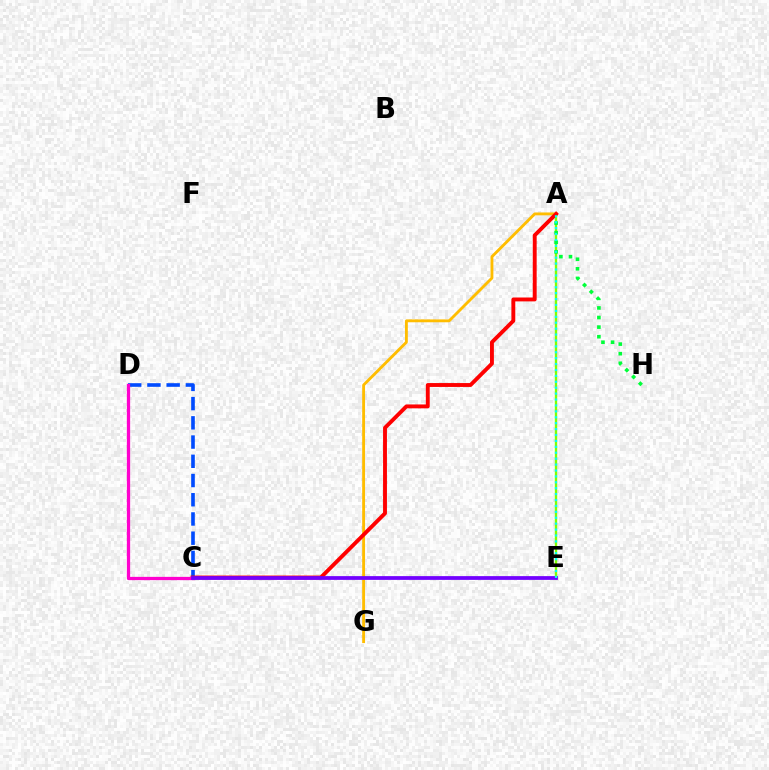{('C', 'D'): [{'color': '#004bff', 'line_style': 'dashed', 'thickness': 2.61}, {'color': '#ff00cf', 'line_style': 'solid', 'thickness': 2.35}], ('A', 'E'): [{'color': '#84ff00', 'line_style': 'solid', 'thickness': 1.7}, {'color': '#00fff6', 'line_style': 'dotted', 'thickness': 1.61}], ('A', 'G'): [{'color': '#ffbd00', 'line_style': 'solid', 'thickness': 2.06}], ('A', 'H'): [{'color': '#00ff39', 'line_style': 'dotted', 'thickness': 2.61}], ('A', 'C'): [{'color': '#ff0000', 'line_style': 'solid', 'thickness': 2.8}], ('C', 'E'): [{'color': '#7200ff', 'line_style': 'solid', 'thickness': 2.7}]}